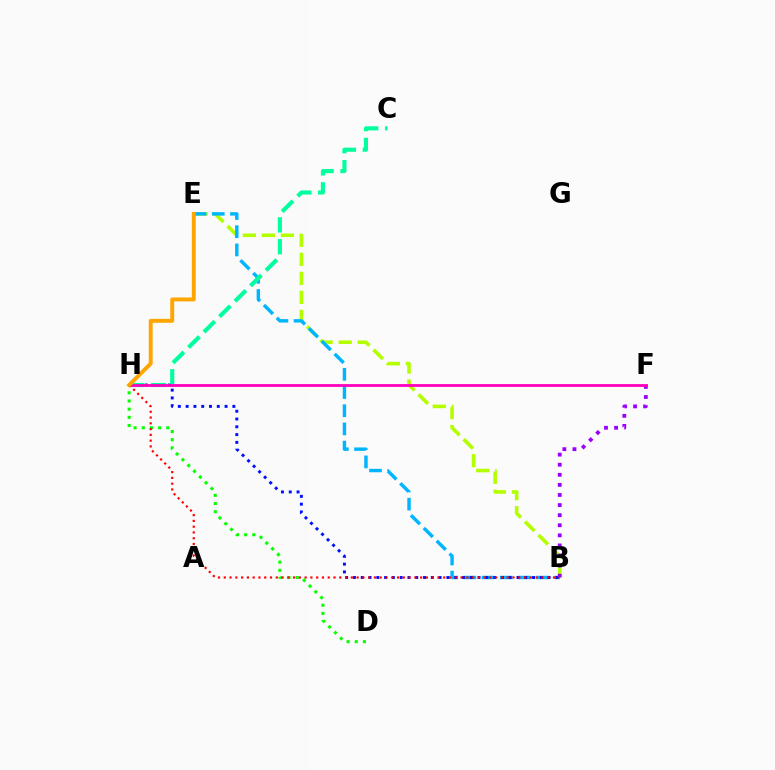{('B', 'E'): [{'color': '#b3ff00', 'line_style': 'dashed', 'thickness': 2.58}, {'color': '#00b5ff', 'line_style': 'dashed', 'thickness': 2.47}], ('B', 'H'): [{'color': '#0010ff', 'line_style': 'dotted', 'thickness': 2.12}, {'color': '#ff0000', 'line_style': 'dotted', 'thickness': 1.57}], ('C', 'H'): [{'color': '#00ff9d', 'line_style': 'dashed', 'thickness': 2.97}], ('B', 'F'): [{'color': '#9b00ff', 'line_style': 'dotted', 'thickness': 2.74}], ('F', 'H'): [{'color': '#ff00bd', 'line_style': 'solid', 'thickness': 2.02}], ('D', 'H'): [{'color': '#08ff00', 'line_style': 'dotted', 'thickness': 2.22}], ('E', 'H'): [{'color': '#ffa500', 'line_style': 'solid', 'thickness': 2.82}]}